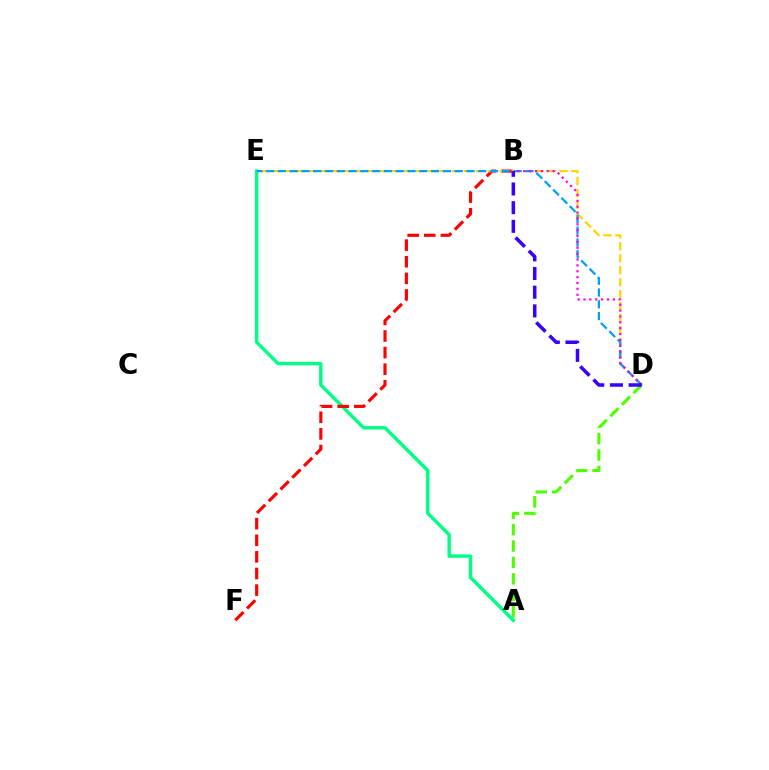{('A', 'D'): [{'color': '#4fff00', 'line_style': 'dashed', 'thickness': 2.23}], ('A', 'E'): [{'color': '#00ff86', 'line_style': 'solid', 'thickness': 2.47}], ('B', 'F'): [{'color': '#ff0000', 'line_style': 'dashed', 'thickness': 2.26}], ('D', 'E'): [{'color': '#ffd500', 'line_style': 'dashed', 'thickness': 1.62}, {'color': '#009eff', 'line_style': 'dashed', 'thickness': 1.6}], ('B', 'D'): [{'color': '#ff00ed', 'line_style': 'dotted', 'thickness': 1.59}, {'color': '#3700ff', 'line_style': 'dashed', 'thickness': 2.54}]}